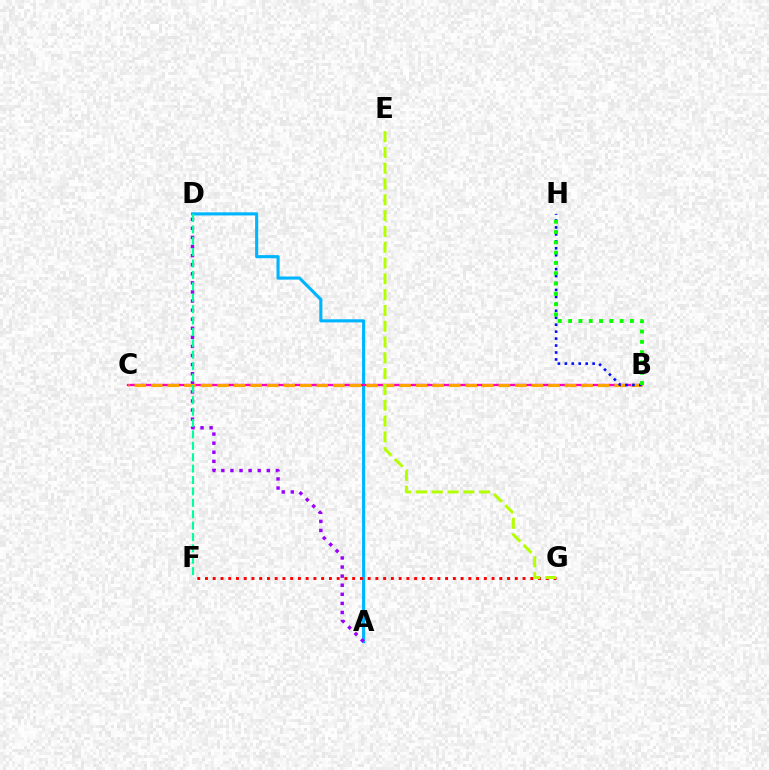{('A', 'D'): [{'color': '#00b5ff', 'line_style': 'solid', 'thickness': 2.24}, {'color': '#9b00ff', 'line_style': 'dotted', 'thickness': 2.47}], ('B', 'C'): [{'color': '#ff00bd', 'line_style': 'solid', 'thickness': 1.7}, {'color': '#ffa500', 'line_style': 'dashed', 'thickness': 2.25}], ('F', 'G'): [{'color': '#ff0000', 'line_style': 'dotted', 'thickness': 2.1}], ('D', 'F'): [{'color': '#00ff9d', 'line_style': 'dashed', 'thickness': 1.55}], ('B', 'H'): [{'color': '#0010ff', 'line_style': 'dotted', 'thickness': 1.89}, {'color': '#08ff00', 'line_style': 'dotted', 'thickness': 2.8}], ('E', 'G'): [{'color': '#b3ff00', 'line_style': 'dashed', 'thickness': 2.15}]}